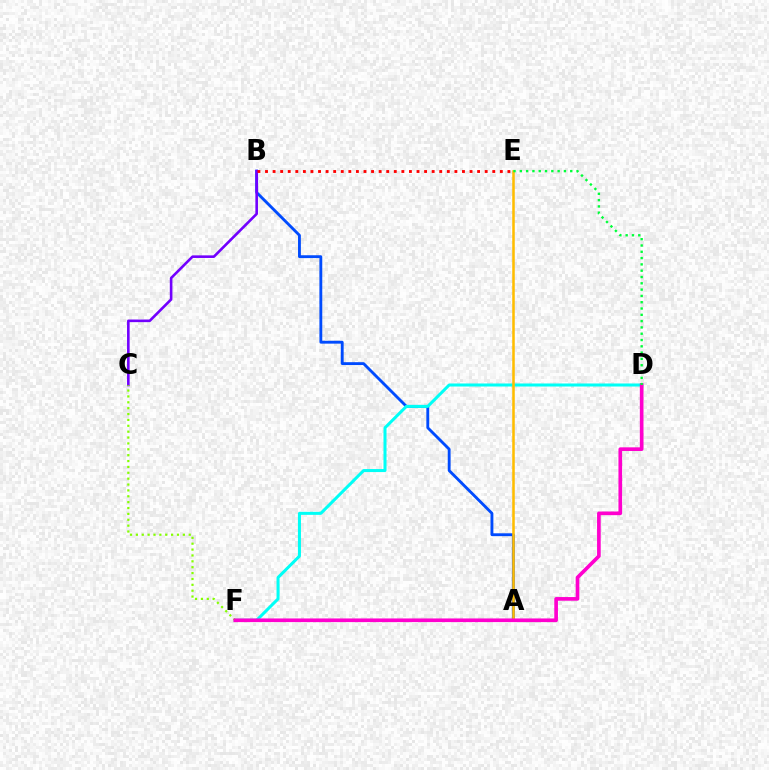{('A', 'B'): [{'color': '#004bff', 'line_style': 'solid', 'thickness': 2.05}], ('B', 'C'): [{'color': '#7200ff', 'line_style': 'solid', 'thickness': 1.88}], ('D', 'F'): [{'color': '#00fff6', 'line_style': 'solid', 'thickness': 2.18}, {'color': '#ff00cf', 'line_style': 'solid', 'thickness': 2.63}], ('A', 'E'): [{'color': '#ffbd00', 'line_style': 'solid', 'thickness': 1.83}], ('B', 'E'): [{'color': '#ff0000', 'line_style': 'dotted', 'thickness': 2.06}], ('C', 'F'): [{'color': '#84ff00', 'line_style': 'dotted', 'thickness': 1.6}], ('D', 'E'): [{'color': '#00ff39', 'line_style': 'dotted', 'thickness': 1.71}]}